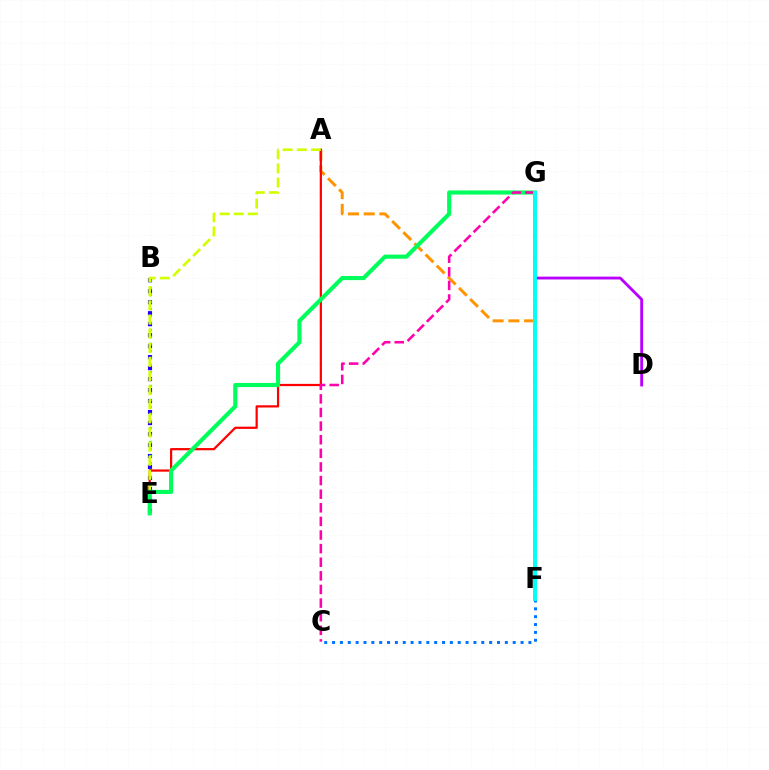{('C', 'F'): [{'color': '#0074ff', 'line_style': 'dotted', 'thickness': 2.13}], ('B', 'E'): [{'color': '#2500ff', 'line_style': 'dotted', 'thickness': 2.98}, {'color': '#3dff00', 'line_style': 'dotted', 'thickness': 1.9}], ('A', 'F'): [{'color': '#ff9400', 'line_style': 'dashed', 'thickness': 2.14}], ('A', 'E'): [{'color': '#ff0000', 'line_style': 'solid', 'thickness': 1.6}, {'color': '#d1ff00', 'line_style': 'dashed', 'thickness': 1.92}], ('E', 'G'): [{'color': '#00ff5c', 'line_style': 'solid', 'thickness': 2.97}], ('C', 'G'): [{'color': '#ff00ac', 'line_style': 'dashed', 'thickness': 1.85}], ('D', 'G'): [{'color': '#b900ff', 'line_style': 'solid', 'thickness': 2.04}], ('F', 'G'): [{'color': '#00fff6', 'line_style': 'solid', 'thickness': 2.82}]}